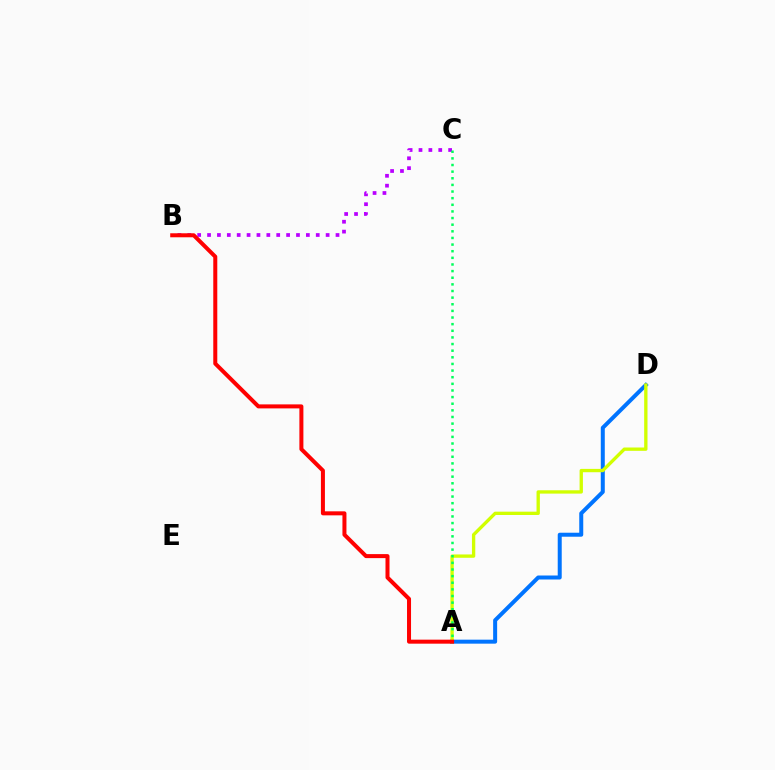{('B', 'C'): [{'color': '#b900ff', 'line_style': 'dotted', 'thickness': 2.68}], ('A', 'D'): [{'color': '#0074ff', 'line_style': 'solid', 'thickness': 2.88}, {'color': '#d1ff00', 'line_style': 'solid', 'thickness': 2.4}], ('A', 'C'): [{'color': '#00ff5c', 'line_style': 'dotted', 'thickness': 1.8}], ('A', 'B'): [{'color': '#ff0000', 'line_style': 'solid', 'thickness': 2.89}]}